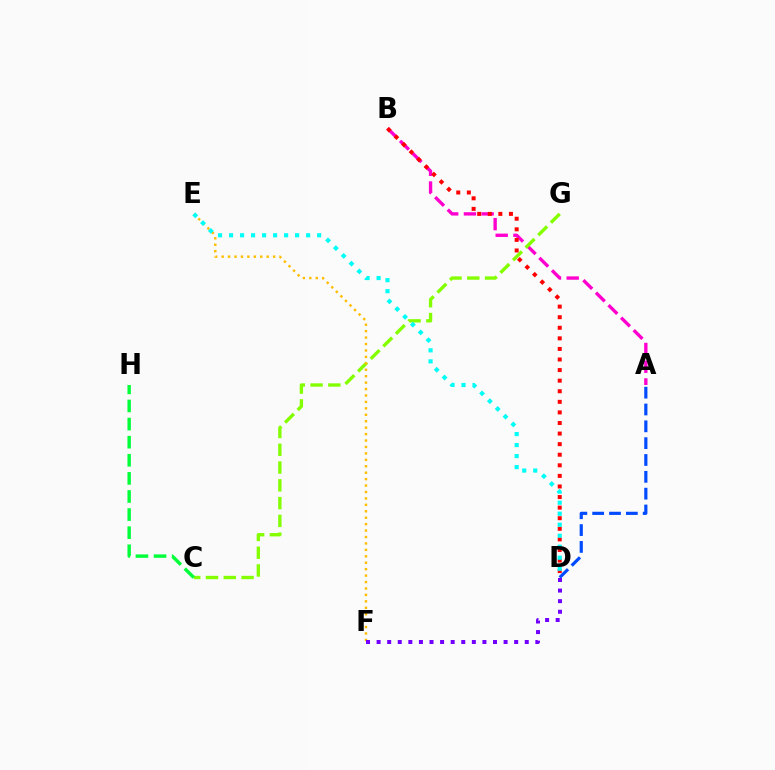{('A', 'B'): [{'color': '#ff00cf', 'line_style': 'dashed', 'thickness': 2.41}], ('A', 'D'): [{'color': '#004bff', 'line_style': 'dashed', 'thickness': 2.29}], ('C', 'G'): [{'color': '#84ff00', 'line_style': 'dashed', 'thickness': 2.42}], ('C', 'H'): [{'color': '#00ff39', 'line_style': 'dashed', 'thickness': 2.46}], ('B', 'D'): [{'color': '#ff0000', 'line_style': 'dotted', 'thickness': 2.87}], ('E', 'F'): [{'color': '#ffbd00', 'line_style': 'dotted', 'thickness': 1.75}], ('D', 'F'): [{'color': '#7200ff', 'line_style': 'dotted', 'thickness': 2.88}], ('D', 'E'): [{'color': '#00fff6', 'line_style': 'dotted', 'thickness': 2.99}]}